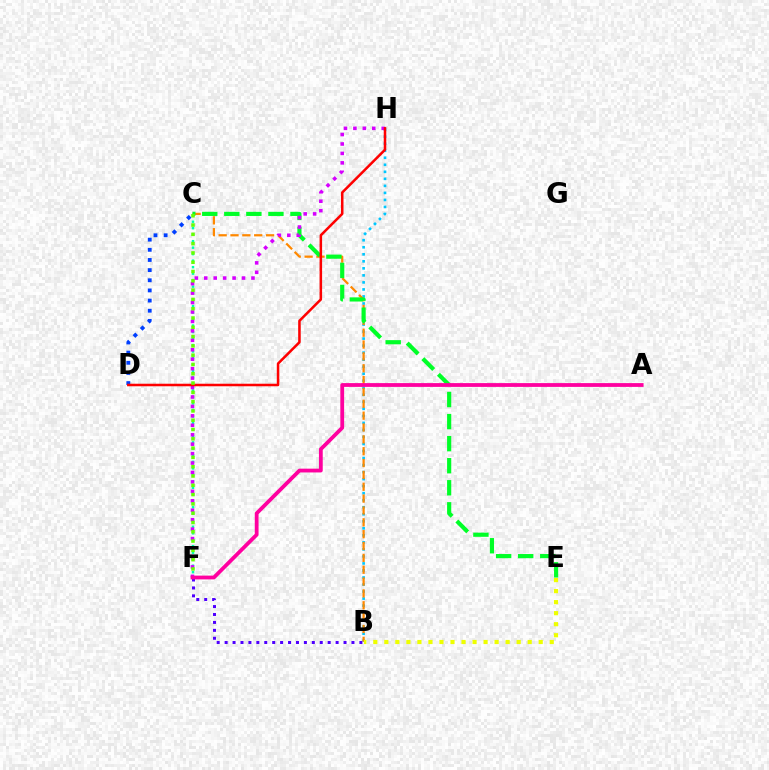{('B', 'H'): [{'color': '#00c7ff', 'line_style': 'dotted', 'thickness': 1.91}], ('C', 'D'): [{'color': '#003fff', 'line_style': 'dotted', 'thickness': 2.76}], ('C', 'F'): [{'color': '#00ffaf', 'line_style': 'dotted', 'thickness': 1.76}, {'color': '#66ff00', 'line_style': 'dotted', 'thickness': 2.53}], ('B', 'F'): [{'color': '#4f00ff', 'line_style': 'dotted', 'thickness': 2.15}], ('B', 'C'): [{'color': '#ff8800', 'line_style': 'dashed', 'thickness': 1.61}], ('C', 'E'): [{'color': '#00ff27', 'line_style': 'dashed', 'thickness': 3.0}], ('F', 'H'): [{'color': '#d600ff', 'line_style': 'dotted', 'thickness': 2.57}], ('D', 'H'): [{'color': '#ff0000', 'line_style': 'solid', 'thickness': 1.82}], ('B', 'E'): [{'color': '#eeff00', 'line_style': 'dotted', 'thickness': 3.0}], ('A', 'F'): [{'color': '#ff00a0', 'line_style': 'solid', 'thickness': 2.73}]}